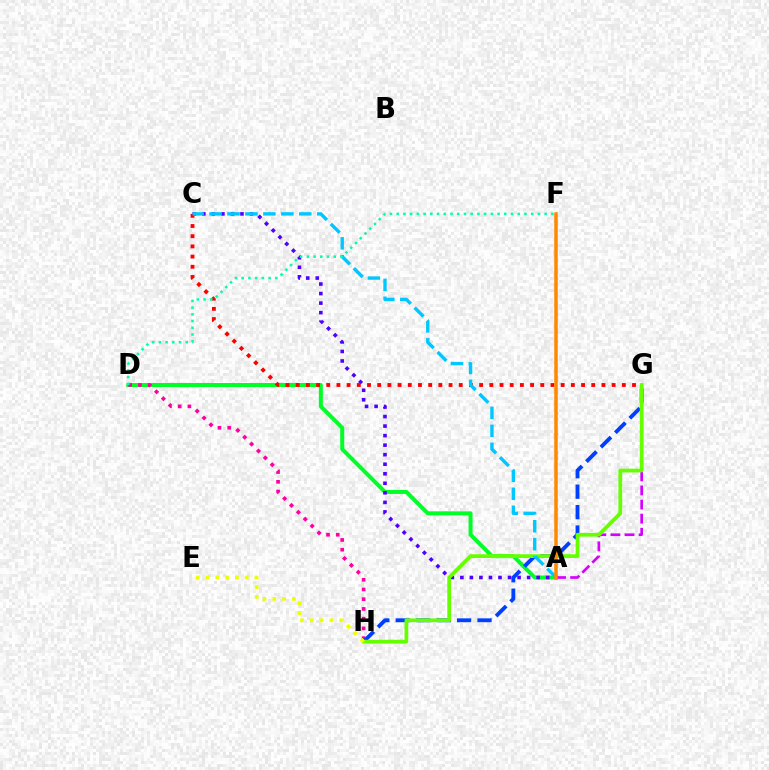{('A', 'D'): [{'color': '#00ff27', 'line_style': 'solid', 'thickness': 2.87}], ('A', 'G'): [{'color': '#d600ff', 'line_style': 'dashed', 'thickness': 1.92}], ('A', 'C'): [{'color': '#4f00ff', 'line_style': 'dotted', 'thickness': 2.59}, {'color': '#00c7ff', 'line_style': 'dashed', 'thickness': 2.44}], ('C', 'G'): [{'color': '#ff0000', 'line_style': 'dotted', 'thickness': 2.77}], ('D', 'H'): [{'color': '#ff00a0', 'line_style': 'dotted', 'thickness': 2.64}], ('G', 'H'): [{'color': '#003fff', 'line_style': 'dashed', 'thickness': 2.78}, {'color': '#66ff00', 'line_style': 'solid', 'thickness': 2.7}], ('D', 'F'): [{'color': '#00ffaf', 'line_style': 'dotted', 'thickness': 1.83}], ('E', 'H'): [{'color': '#eeff00', 'line_style': 'dotted', 'thickness': 2.66}], ('A', 'F'): [{'color': '#ff8800', 'line_style': 'solid', 'thickness': 2.53}]}